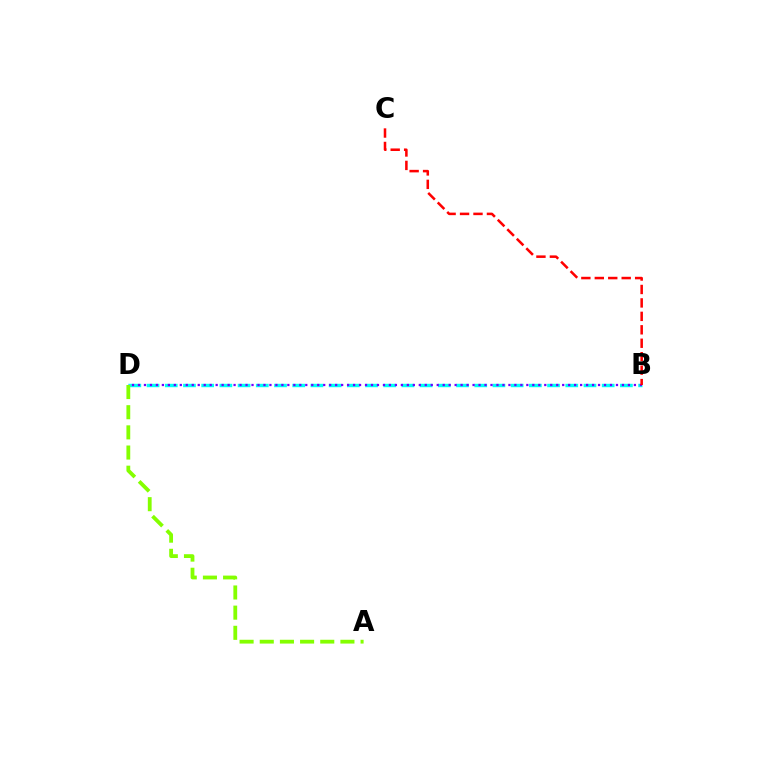{('B', 'D'): [{'color': '#00fff6', 'line_style': 'dashed', 'thickness': 2.47}, {'color': '#7200ff', 'line_style': 'dotted', 'thickness': 1.62}], ('A', 'D'): [{'color': '#84ff00', 'line_style': 'dashed', 'thickness': 2.74}], ('B', 'C'): [{'color': '#ff0000', 'line_style': 'dashed', 'thickness': 1.83}]}